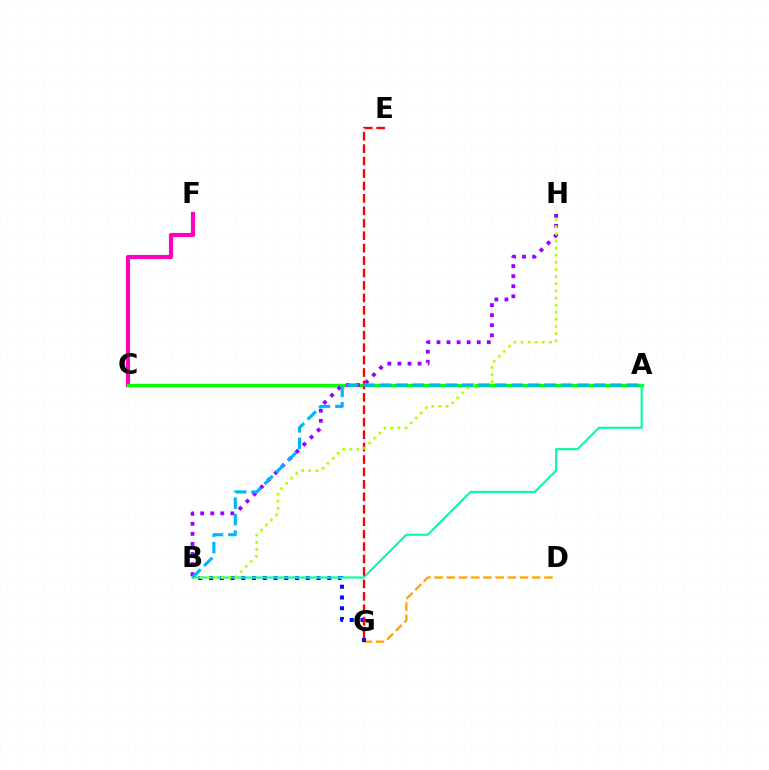{('C', 'F'): [{'color': '#ff00bd', 'line_style': 'solid', 'thickness': 2.99}], ('D', 'G'): [{'color': '#ffa500', 'line_style': 'dashed', 'thickness': 1.66}], ('A', 'C'): [{'color': '#08ff00', 'line_style': 'solid', 'thickness': 2.42}], ('B', 'G'): [{'color': '#0010ff', 'line_style': 'dotted', 'thickness': 2.92}], ('A', 'B'): [{'color': '#00ff9d', 'line_style': 'solid', 'thickness': 1.53}, {'color': '#00b5ff', 'line_style': 'dashed', 'thickness': 2.24}], ('B', 'H'): [{'color': '#9b00ff', 'line_style': 'dotted', 'thickness': 2.74}, {'color': '#b3ff00', 'line_style': 'dotted', 'thickness': 1.94}], ('E', 'G'): [{'color': '#ff0000', 'line_style': 'dashed', 'thickness': 1.69}]}